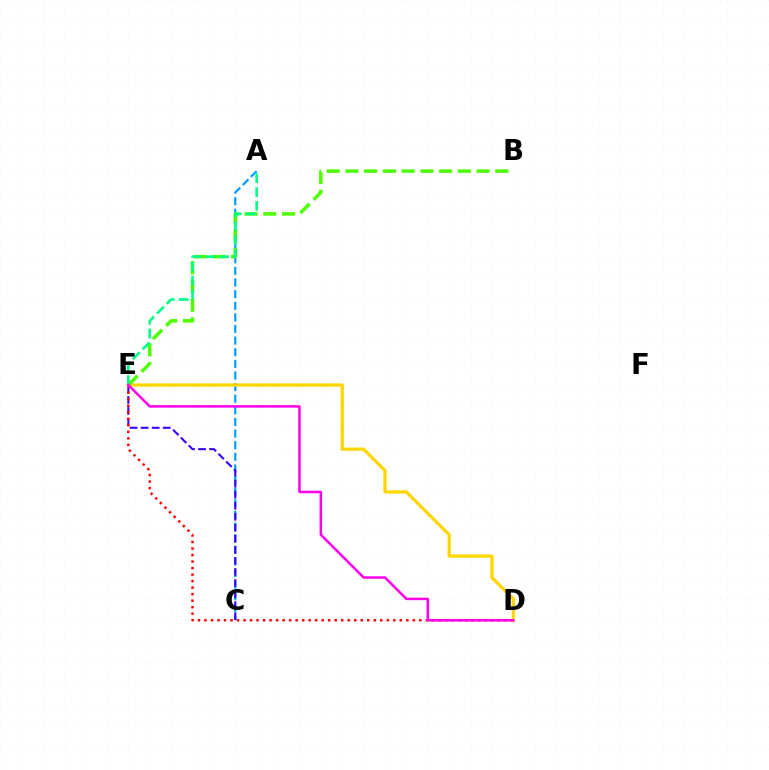{('A', 'C'): [{'color': '#009eff', 'line_style': 'dashed', 'thickness': 1.58}], ('C', 'E'): [{'color': '#3700ff', 'line_style': 'dashed', 'thickness': 1.5}], ('D', 'E'): [{'color': '#ff0000', 'line_style': 'dotted', 'thickness': 1.77}, {'color': '#ffd500', 'line_style': 'solid', 'thickness': 2.34}, {'color': '#ff00ed', 'line_style': 'solid', 'thickness': 1.81}], ('B', 'E'): [{'color': '#4fff00', 'line_style': 'dashed', 'thickness': 2.54}], ('A', 'E'): [{'color': '#00ff86', 'line_style': 'dashed', 'thickness': 1.88}]}